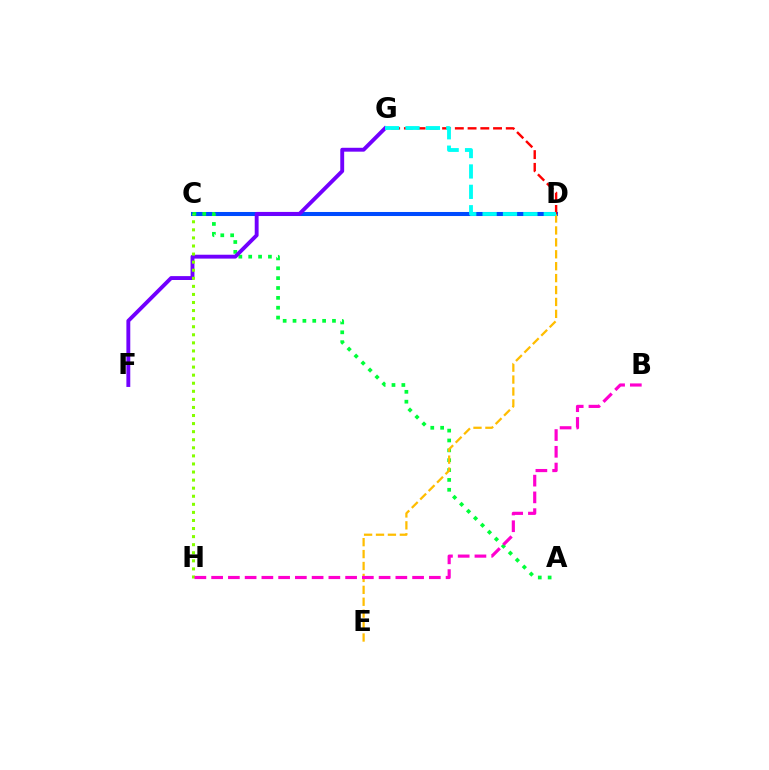{('C', 'D'): [{'color': '#004bff', 'line_style': 'solid', 'thickness': 2.91}], ('D', 'G'): [{'color': '#ff0000', 'line_style': 'dashed', 'thickness': 1.73}, {'color': '#00fff6', 'line_style': 'dashed', 'thickness': 2.77}], ('A', 'C'): [{'color': '#00ff39', 'line_style': 'dotted', 'thickness': 2.68}], ('D', 'E'): [{'color': '#ffbd00', 'line_style': 'dashed', 'thickness': 1.62}], ('F', 'G'): [{'color': '#7200ff', 'line_style': 'solid', 'thickness': 2.79}], ('C', 'H'): [{'color': '#84ff00', 'line_style': 'dotted', 'thickness': 2.19}], ('B', 'H'): [{'color': '#ff00cf', 'line_style': 'dashed', 'thickness': 2.28}]}